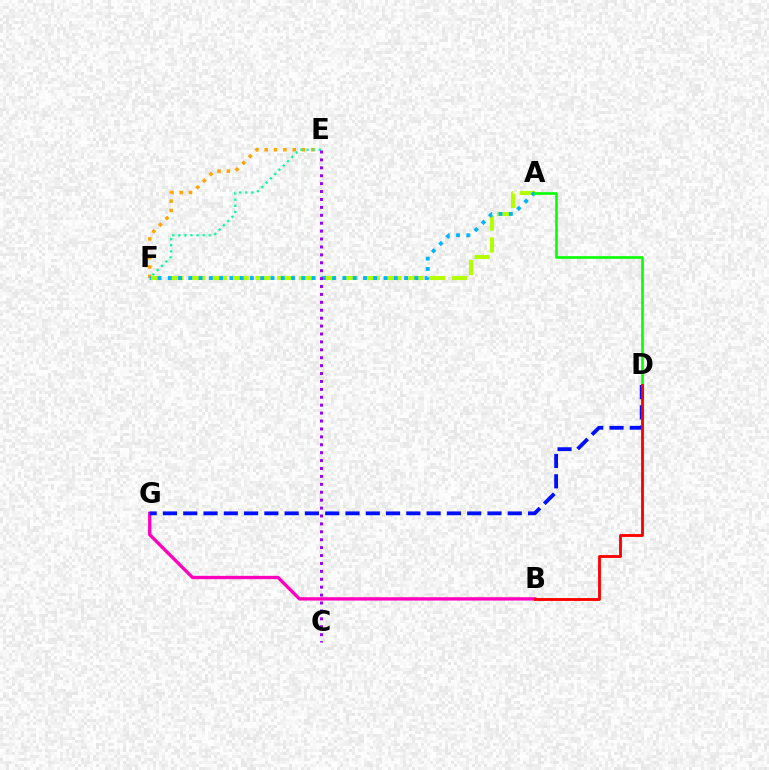{('E', 'F'): [{'color': '#ffa500', 'line_style': 'dotted', 'thickness': 2.54}, {'color': '#00ff9d', 'line_style': 'dotted', 'thickness': 1.65}], ('B', 'G'): [{'color': '#ff00bd', 'line_style': 'solid', 'thickness': 2.39}], ('A', 'F'): [{'color': '#b3ff00', 'line_style': 'dashed', 'thickness': 2.97}, {'color': '#00b5ff', 'line_style': 'dotted', 'thickness': 2.79}], ('D', 'G'): [{'color': '#0010ff', 'line_style': 'dashed', 'thickness': 2.76}], ('A', 'D'): [{'color': '#08ff00', 'line_style': 'solid', 'thickness': 1.89}], ('C', 'E'): [{'color': '#9b00ff', 'line_style': 'dotted', 'thickness': 2.15}], ('B', 'D'): [{'color': '#ff0000', 'line_style': 'solid', 'thickness': 2.05}]}